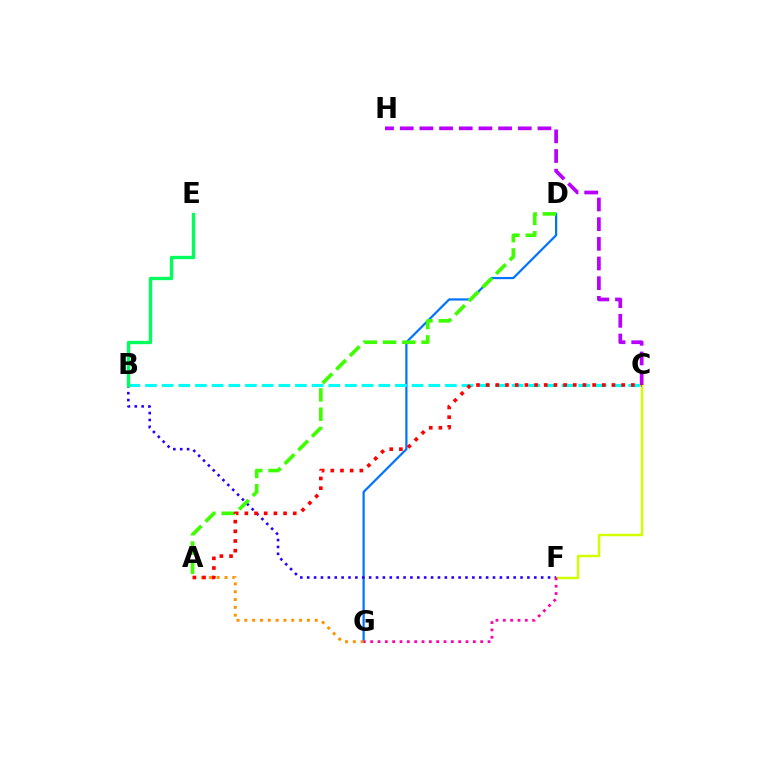{('D', 'G'): [{'color': '#0074ff', 'line_style': 'solid', 'thickness': 1.6}], ('C', 'F'): [{'color': '#d1ff00', 'line_style': 'solid', 'thickness': 1.77}], ('C', 'H'): [{'color': '#b900ff', 'line_style': 'dashed', 'thickness': 2.67}], ('B', 'F'): [{'color': '#2500ff', 'line_style': 'dotted', 'thickness': 1.87}], ('A', 'G'): [{'color': '#ff9400', 'line_style': 'dotted', 'thickness': 2.13}], ('F', 'G'): [{'color': '#ff00ac', 'line_style': 'dotted', 'thickness': 1.99}], ('B', 'C'): [{'color': '#00fff6', 'line_style': 'dashed', 'thickness': 2.26}], ('A', 'D'): [{'color': '#3dff00', 'line_style': 'dashed', 'thickness': 2.62}], ('B', 'E'): [{'color': '#00ff5c', 'line_style': 'solid', 'thickness': 2.41}], ('A', 'C'): [{'color': '#ff0000', 'line_style': 'dotted', 'thickness': 2.63}]}